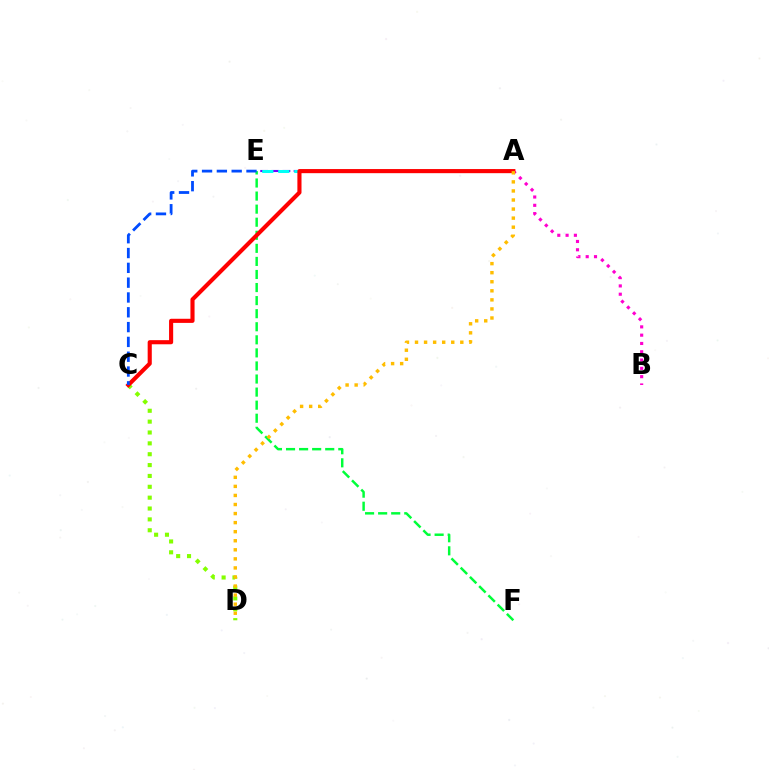{('A', 'B'): [{'color': '#ff00cf', 'line_style': 'dotted', 'thickness': 2.26}], ('A', 'E'): [{'color': '#7200ff', 'line_style': 'dashed', 'thickness': 1.51}, {'color': '#00fff6', 'line_style': 'dashed', 'thickness': 2.17}], ('C', 'D'): [{'color': '#84ff00', 'line_style': 'dotted', 'thickness': 2.95}], ('E', 'F'): [{'color': '#00ff39', 'line_style': 'dashed', 'thickness': 1.78}], ('A', 'C'): [{'color': '#ff0000', 'line_style': 'solid', 'thickness': 2.96}], ('C', 'E'): [{'color': '#004bff', 'line_style': 'dashed', 'thickness': 2.01}], ('A', 'D'): [{'color': '#ffbd00', 'line_style': 'dotted', 'thickness': 2.46}]}